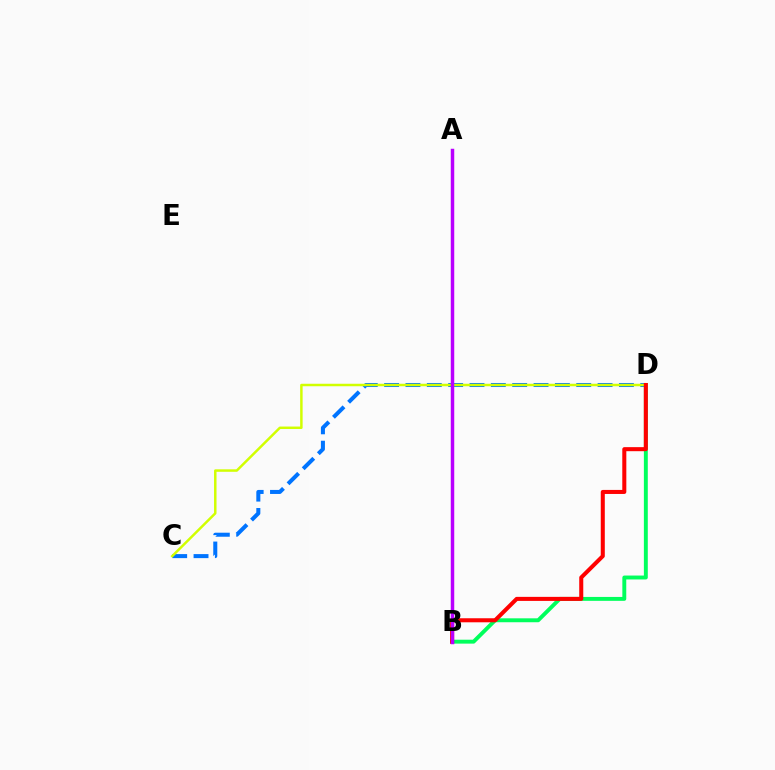{('C', 'D'): [{'color': '#0074ff', 'line_style': 'dashed', 'thickness': 2.9}, {'color': '#d1ff00', 'line_style': 'solid', 'thickness': 1.78}], ('B', 'D'): [{'color': '#00ff5c', 'line_style': 'solid', 'thickness': 2.82}, {'color': '#ff0000', 'line_style': 'solid', 'thickness': 2.91}], ('A', 'B'): [{'color': '#b900ff', 'line_style': 'solid', 'thickness': 2.49}]}